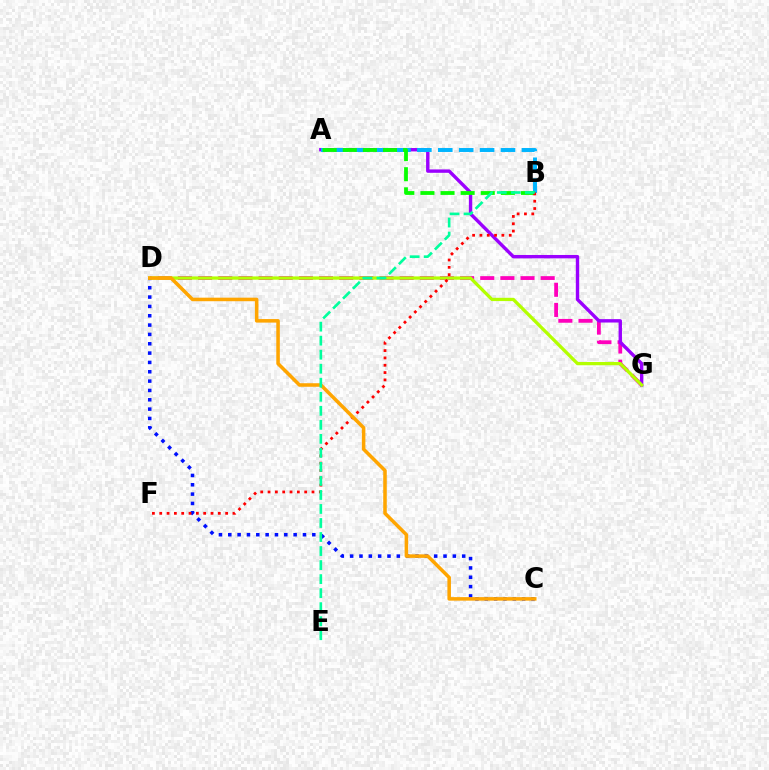{('D', 'G'): [{'color': '#ff00bd', 'line_style': 'dashed', 'thickness': 2.74}, {'color': '#b3ff00', 'line_style': 'solid', 'thickness': 2.36}], ('A', 'G'): [{'color': '#9b00ff', 'line_style': 'solid', 'thickness': 2.44}], ('C', 'D'): [{'color': '#0010ff', 'line_style': 'dotted', 'thickness': 2.54}, {'color': '#ffa500', 'line_style': 'solid', 'thickness': 2.55}], ('A', 'B'): [{'color': '#00b5ff', 'line_style': 'dashed', 'thickness': 2.84}, {'color': '#08ff00', 'line_style': 'dashed', 'thickness': 2.73}], ('B', 'F'): [{'color': '#ff0000', 'line_style': 'dotted', 'thickness': 1.99}], ('B', 'E'): [{'color': '#00ff9d', 'line_style': 'dashed', 'thickness': 1.91}]}